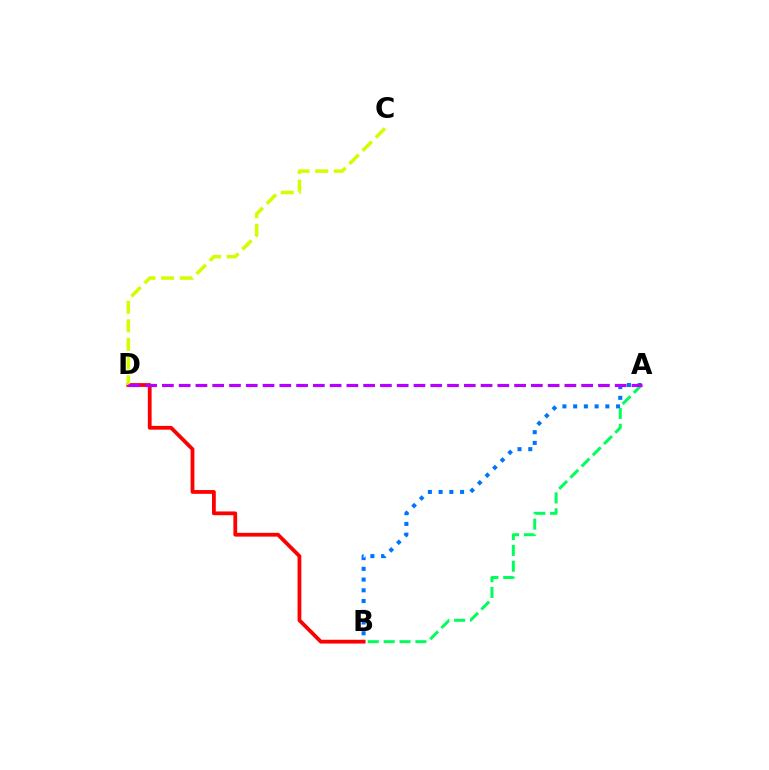{('B', 'D'): [{'color': '#ff0000', 'line_style': 'solid', 'thickness': 2.72}], ('C', 'D'): [{'color': '#d1ff00', 'line_style': 'dashed', 'thickness': 2.53}], ('A', 'B'): [{'color': '#0074ff', 'line_style': 'dotted', 'thickness': 2.92}, {'color': '#00ff5c', 'line_style': 'dashed', 'thickness': 2.16}], ('A', 'D'): [{'color': '#b900ff', 'line_style': 'dashed', 'thickness': 2.28}]}